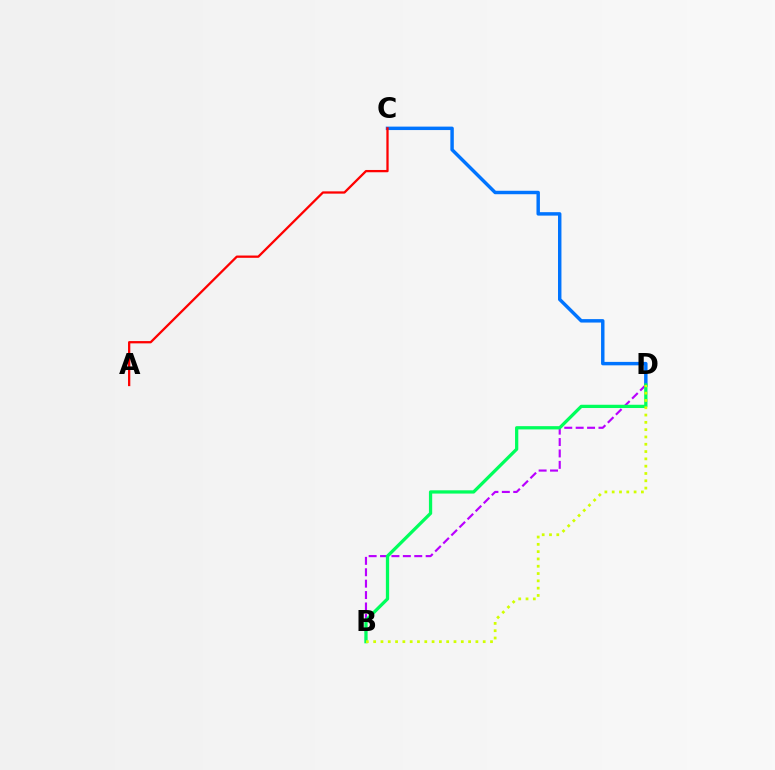{('C', 'D'): [{'color': '#0074ff', 'line_style': 'solid', 'thickness': 2.48}], ('B', 'D'): [{'color': '#b900ff', 'line_style': 'dashed', 'thickness': 1.55}, {'color': '#00ff5c', 'line_style': 'solid', 'thickness': 2.35}, {'color': '#d1ff00', 'line_style': 'dotted', 'thickness': 1.98}], ('A', 'C'): [{'color': '#ff0000', 'line_style': 'solid', 'thickness': 1.64}]}